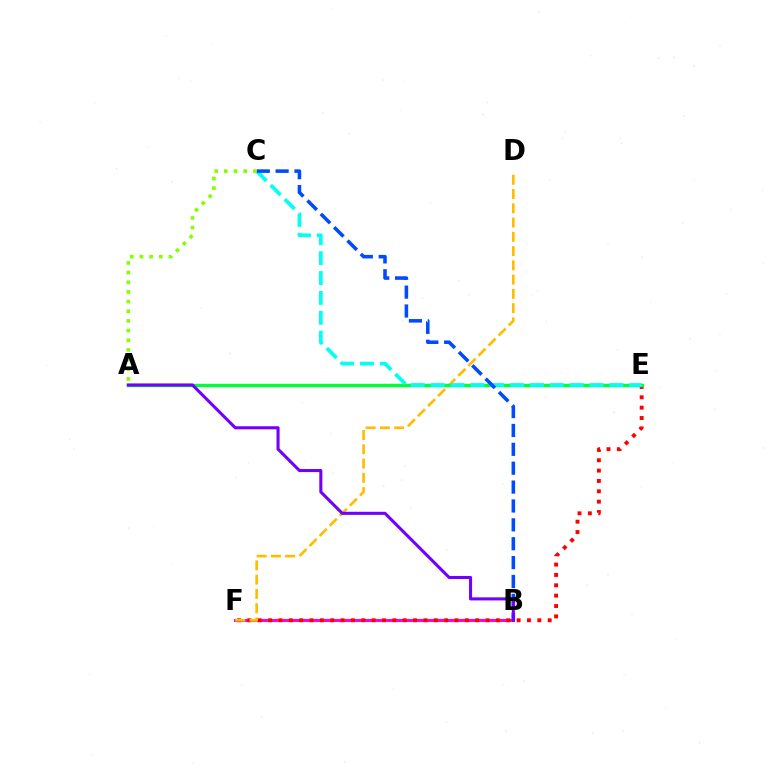{('B', 'F'): [{'color': '#ff00cf', 'line_style': 'solid', 'thickness': 2.12}], ('E', 'F'): [{'color': '#ff0000', 'line_style': 'dotted', 'thickness': 2.81}], ('D', 'F'): [{'color': '#ffbd00', 'line_style': 'dashed', 'thickness': 1.94}], ('A', 'E'): [{'color': '#00ff39', 'line_style': 'solid', 'thickness': 2.43}], ('C', 'E'): [{'color': '#00fff6', 'line_style': 'dashed', 'thickness': 2.7}], ('B', 'C'): [{'color': '#004bff', 'line_style': 'dashed', 'thickness': 2.56}], ('A', 'B'): [{'color': '#7200ff', 'line_style': 'solid', 'thickness': 2.21}], ('A', 'C'): [{'color': '#84ff00', 'line_style': 'dotted', 'thickness': 2.63}]}